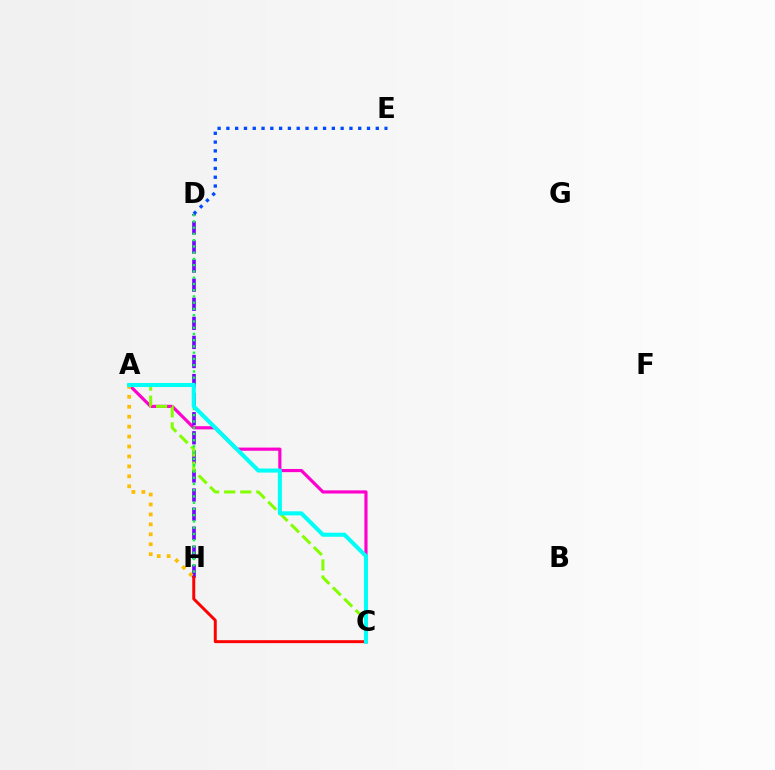{('A', 'C'): [{'color': '#ff00cf', 'line_style': 'solid', 'thickness': 2.28}, {'color': '#84ff00', 'line_style': 'dashed', 'thickness': 2.18}, {'color': '#00fff6', 'line_style': 'solid', 'thickness': 2.92}], ('D', 'H'): [{'color': '#7200ff', 'line_style': 'dashed', 'thickness': 2.59}, {'color': '#00ff39', 'line_style': 'dotted', 'thickness': 1.7}], ('A', 'H'): [{'color': '#ffbd00', 'line_style': 'dotted', 'thickness': 2.7}], ('C', 'H'): [{'color': '#ff0000', 'line_style': 'solid', 'thickness': 2.13}], ('D', 'E'): [{'color': '#004bff', 'line_style': 'dotted', 'thickness': 2.39}]}